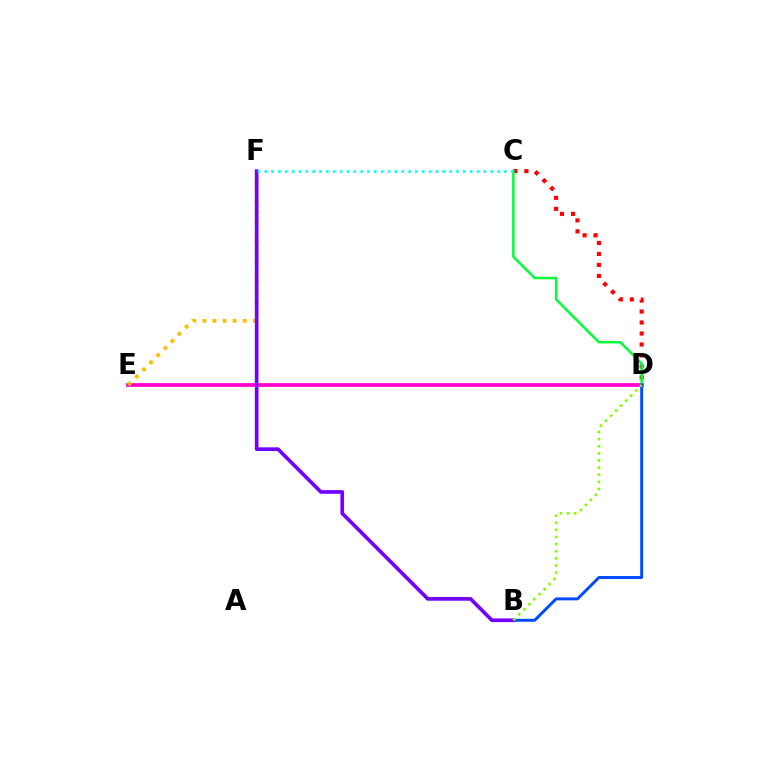{('D', 'E'): [{'color': '#ff00cf', 'line_style': 'solid', 'thickness': 2.7}], ('C', 'D'): [{'color': '#ff0000', 'line_style': 'dotted', 'thickness': 2.98}, {'color': '#00ff39', 'line_style': 'solid', 'thickness': 1.81}], ('B', 'D'): [{'color': '#004bff', 'line_style': 'solid', 'thickness': 2.12}, {'color': '#84ff00', 'line_style': 'dotted', 'thickness': 1.93}], ('E', 'F'): [{'color': '#ffbd00', 'line_style': 'dotted', 'thickness': 2.74}], ('B', 'F'): [{'color': '#7200ff', 'line_style': 'solid', 'thickness': 2.64}], ('C', 'F'): [{'color': '#00fff6', 'line_style': 'dotted', 'thickness': 1.86}]}